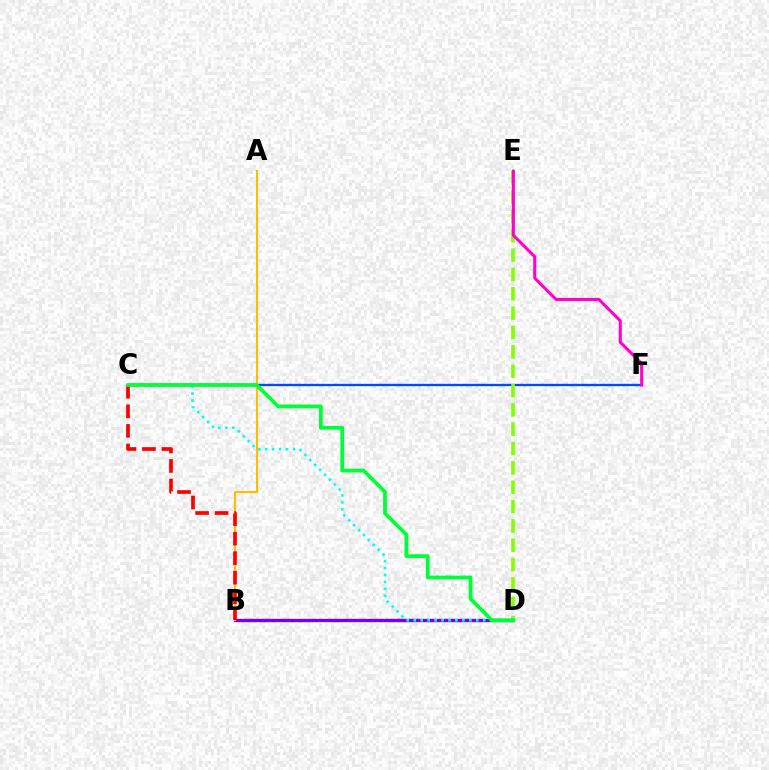{('B', 'D'): [{'color': '#7200ff', 'line_style': 'solid', 'thickness': 2.4}], ('A', 'B'): [{'color': '#ffbd00', 'line_style': 'solid', 'thickness': 1.51}], ('C', 'F'): [{'color': '#004bff', 'line_style': 'solid', 'thickness': 1.68}], ('D', 'E'): [{'color': '#84ff00', 'line_style': 'dashed', 'thickness': 2.63}], ('B', 'C'): [{'color': '#ff0000', 'line_style': 'dashed', 'thickness': 2.65}], ('C', 'D'): [{'color': '#00fff6', 'line_style': 'dotted', 'thickness': 1.89}, {'color': '#00ff39', 'line_style': 'solid', 'thickness': 2.71}], ('E', 'F'): [{'color': '#ff00cf', 'line_style': 'solid', 'thickness': 2.19}]}